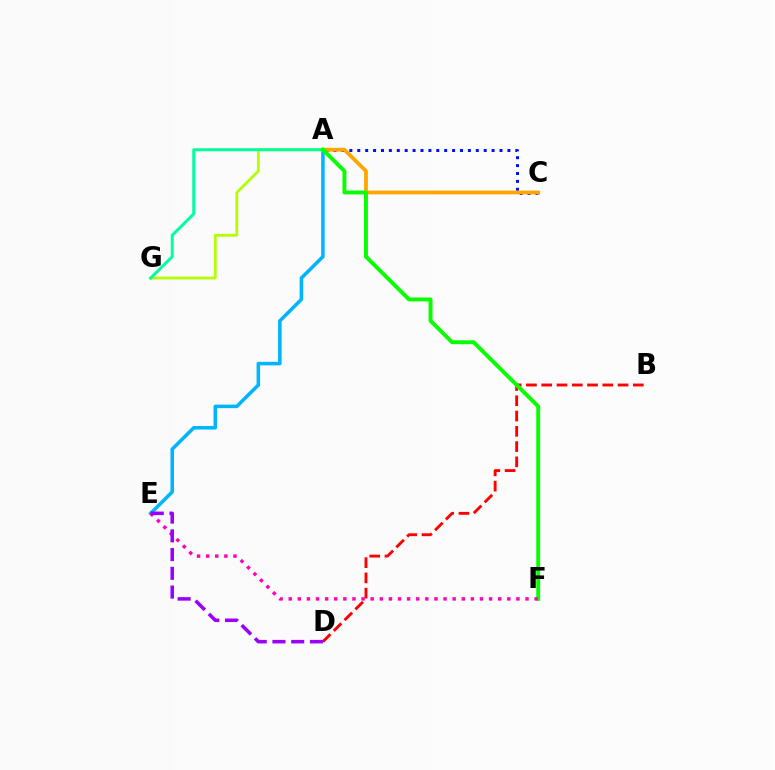{('A', 'E'): [{'color': '#00b5ff', 'line_style': 'solid', 'thickness': 2.55}], ('A', 'C'): [{'color': '#0010ff', 'line_style': 'dotted', 'thickness': 2.15}, {'color': '#ffa500', 'line_style': 'solid', 'thickness': 2.74}], ('A', 'G'): [{'color': '#b3ff00', 'line_style': 'solid', 'thickness': 2.01}, {'color': '#00ff9d', 'line_style': 'solid', 'thickness': 2.15}], ('B', 'D'): [{'color': '#ff0000', 'line_style': 'dashed', 'thickness': 2.07}], ('A', 'F'): [{'color': '#08ff00', 'line_style': 'solid', 'thickness': 2.81}], ('E', 'F'): [{'color': '#ff00bd', 'line_style': 'dotted', 'thickness': 2.47}], ('D', 'E'): [{'color': '#9b00ff', 'line_style': 'dashed', 'thickness': 2.55}]}